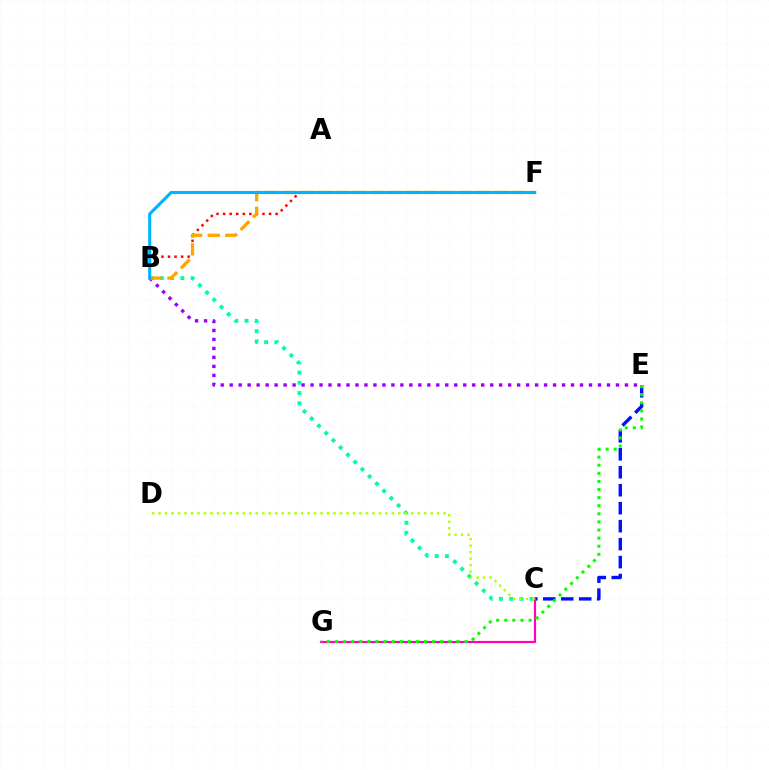{('B', 'C'): [{'color': '#00ff9d', 'line_style': 'dotted', 'thickness': 2.78}], ('C', 'E'): [{'color': '#0010ff', 'line_style': 'dashed', 'thickness': 2.44}], ('B', 'F'): [{'color': '#ff0000', 'line_style': 'dotted', 'thickness': 1.78}, {'color': '#ffa500', 'line_style': 'dashed', 'thickness': 2.39}, {'color': '#00b5ff', 'line_style': 'solid', 'thickness': 2.23}], ('C', 'G'): [{'color': '#ff00bd', 'line_style': 'solid', 'thickness': 1.58}], ('B', 'E'): [{'color': '#9b00ff', 'line_style': 'dotted', 'thickness': 2.44}], ('C', 'D'): [{'color': '#b3ff00', 'line_style': 'dotted', 'thickness': 1.76}], ('E', 'G'): [{'color': '#08ff00', 'line_style': 'dotted', 'thickness': 2.2}]}